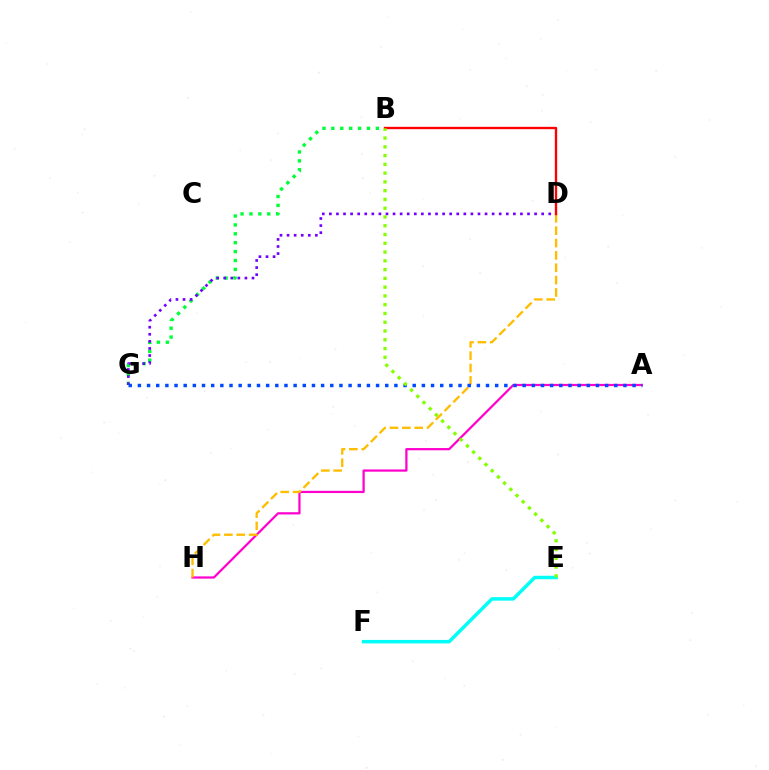{('B', 'G'): [{'color': '#00ff39', 'line_style': 'dotted', 'thickness': 2.42}], ('A', 'H'): [{'color': '#ff00cf', 'line_style': 'solid', 'thickness': 1.6}], ('D', 'H'): [{'color': '#ffbd00', 'line_style': 'dashed', 'thickness': 1.68}], ('D', 'G'): [{'color': '#7200ff', 'line_style': 'dotted', 'thickness': 1.92}], ('E', 'F'): [{'color': '#00fff6', 'line_style': 'solid', 'thickness': 2.51}], ('B', 'D'): [{'color': '#ff0000', 'line_style': 'solid', 'thickness': 1.69}], ('A', 'G'): [{'color': '#004bff', 'line_style': 'dotted', 'thickness': 2.49}], ('B', 'E'): [{'color': '#84ff00', 'line_style': 'dotted', 'thickness': 2.38}]}